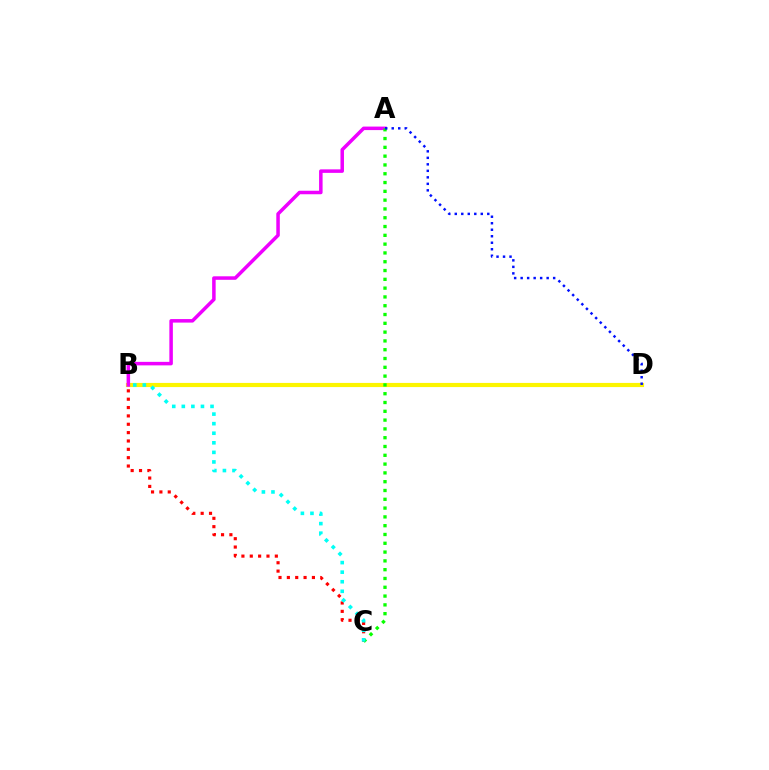{('B', 'D'): [{'color': '#fcf500', 'line_style': 'solid', 'thickness': 2.99}], ('A', 'B'): [{'color': '#ee00ff', 'line_style': 'solid', 'thickness': 2.53}], ('B', 'C'): [{'color': '#ff0000', 'line_style': 'dotted', 'thickness': 2.27}, {'color': '#00fff6', 'line_style': 'dotted', 'thickness': 2.6}], ('A', 'C'): [{'color': '#08ff00', 'line_style': 'dotted', 'thickness': 2.39}], ('A', 'D'): [{'color': '#0010ff', 'line_style': 'dotted', 'thickness': 1.77}]}